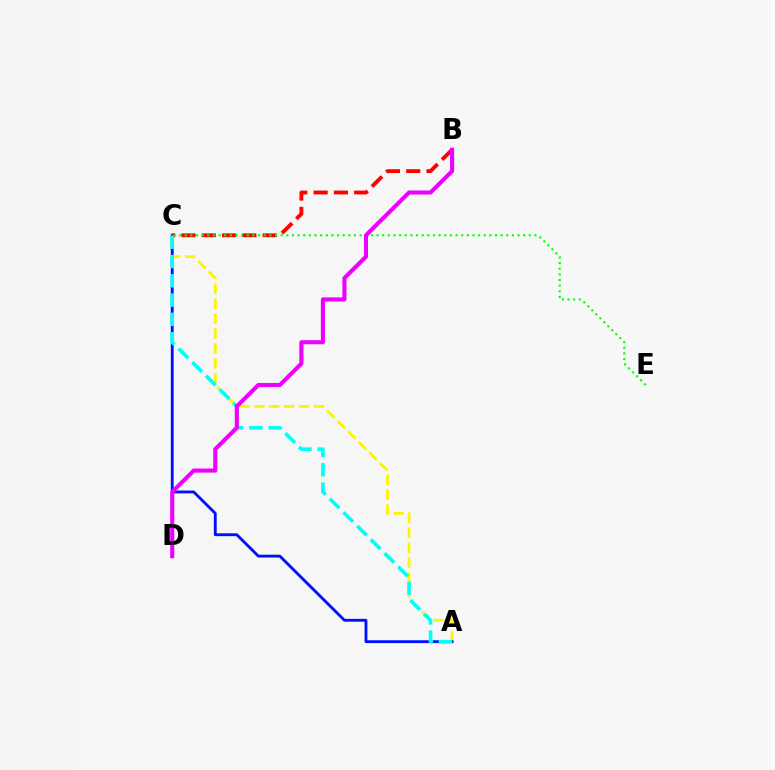{('A', 'C'): [{'color': '#fcf500', 'line_style': 'dashed', 'thickness': 2.02}, {'color': '#0010ff', 'line_style': 'solid', 'thickness': 2.05}, {'color': '#00fff6', 'line_style': 'dashed', 'thickness': 2.62}], ('B', 'C'): [{'color': '#ff0000', 'line_style': 'dashed', 'thickness': 2.76}], ('C', 'E'): [{'color': '#08ff00', 'line_style': 'dotted', 'thickness': 1.53}], ('B', 'D'): [{'color': '#ee00ff', 'line_style': 'solid', 'thickness': 2.94}]}